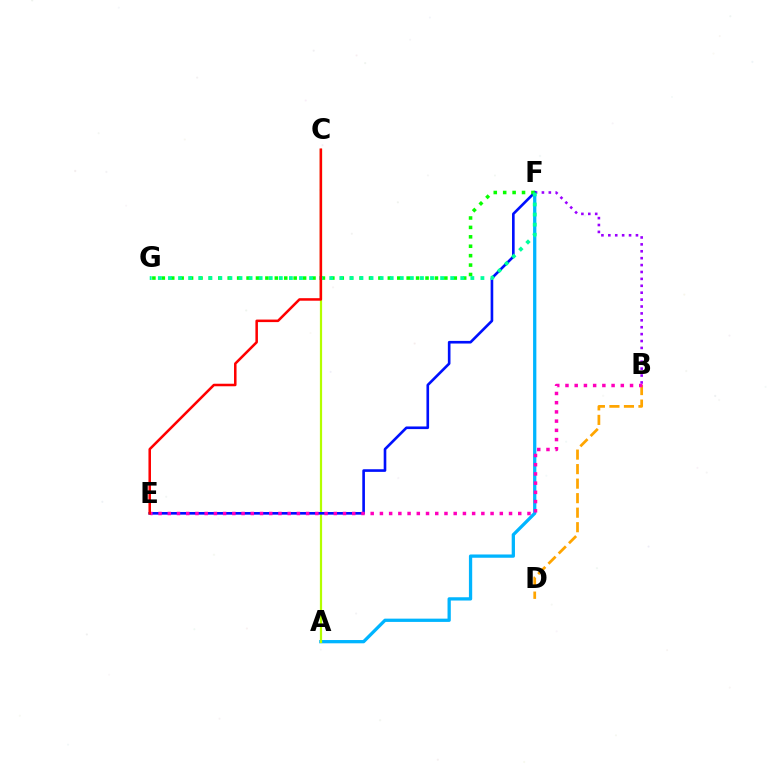{('A', 'F'): [{'color': '#00b5ff', 'line_style': 'solid', 'thickness': 2.36}], ('B', 'F'): [{'color': '#9b00ff', 'line_style': 'dotted', 'thickness': 1.88}], ('A', 'C'): [{'color': '#b3ff00', 'line_style': 'solid', 'thickness': 1.59}], ('E', 'F'): [{'color': '#0010ff', 'line_style': 'solid', 'thickness': 1.9}], ('B', 'D'): [{'color': '#ffa500', 'line_style': 'dashed', 'thickness': 1.97}], ('B', 'E'): [{'color': '#ff00bd', 'line_style': 'dotted', 'thickness': 2.51}], ('F', 'G'): [{'color': '#08ff00', 'line_style': 'dotted', 'thickness': 2.56}, {'color': '#00ff9d', 'line_style': 'dotted', 'thickness': 2.74}], ('C', 'E'): [{'color': '#ff0000', 'line_style': 'solid', 'thickness': 1.82}]}